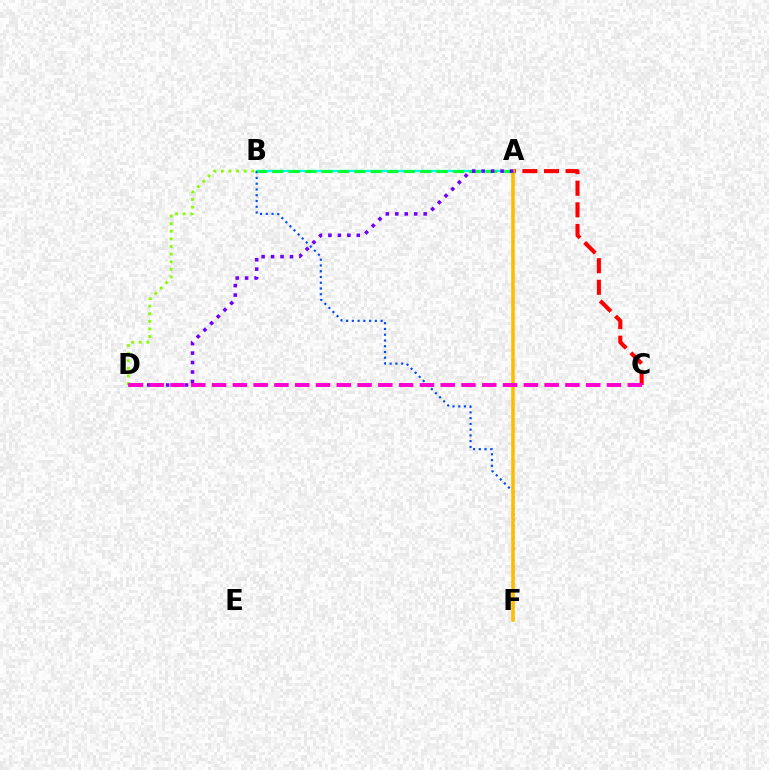{('A', 'C'): [{'color': '#ff0000', 'line_style': 'dashed', 'thickness': 2.93}], ('B', 'D'): [{'color': '#84ff00', 'line_style': 'dotted', 'thickness': 2.07}], ('A', 'B'): [{'color': '#00fff6', 'line_style': 'solid', 'thickness': 1.63}, {'color': '#00ff39', 'line_style': 'dashed', 'thickness': 2.23}], ('B', 'F'): [{'color': '#004bff', 'line_style': 'dotted', 'thickness': 1.56}], ('A', 'F'): [{'color': '#ffbd00', 'line_style': 'solid', 'thickness': 2.59}], ('A', 'D'): [{'color': '#7200ff', 'line_style': 'dotted', 'thickness': 2.57}], ('C', 'D'): [{'color': '#ff00cf', 'line_style': 'dashed', 'thickness': 2.82}]}